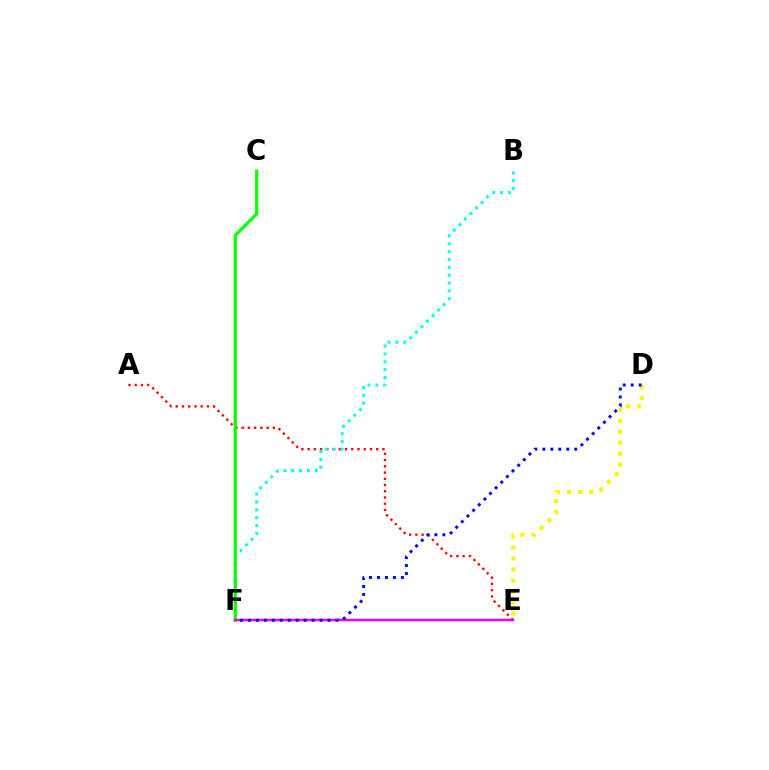{('A', 'E'): [{'color': '#ff0000', 'line_style': 'dotted', 'thickness': 1.69}], ('B', 'F'): [{'color': '#00fff6', 'line_style': 'dotted', 'thickness': 2.13}], ('C', 'F'): [{'color': '#08ff00', 'line_style': 'solid', 'thickness': 2.28}], ('D', 'E'): [{'color': '#fcf500', 'line_style': 'dotted', 'thickness': 2.99}], ('E', 'F'): [{'color': '#ee00ff', 'line_style': 'solid', 'thickness': 1.79}], ('D', 'F'): [{'color': '#0010ff', 'line_style': 'dotted', 'thickness': 2.16}]}